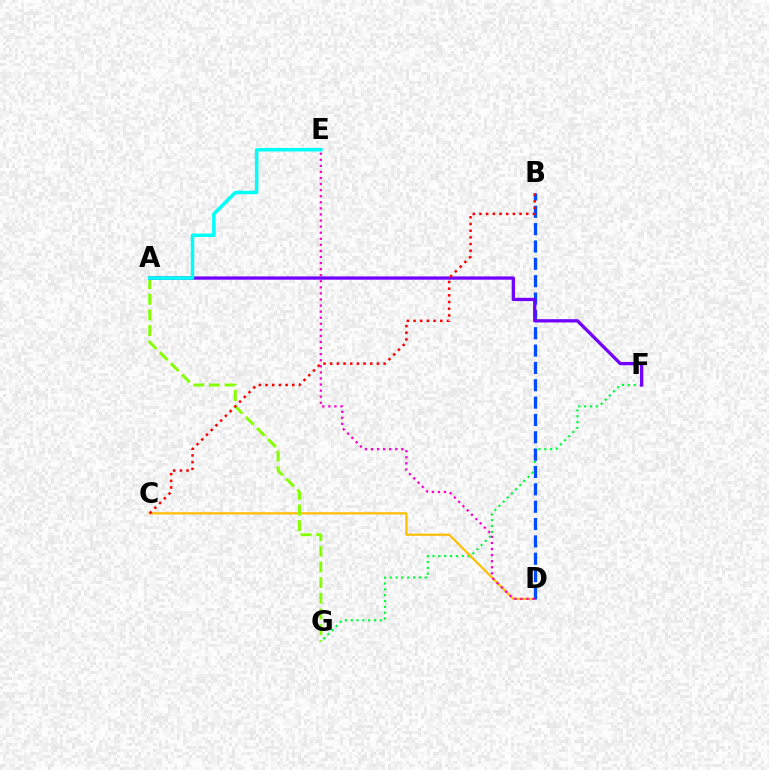{('F', 'G'): [{'color': '#00ff39', 'line_style': 'dotted', 'thickness': 1.59}], ('C', 'D'): [{'color': '#ffbd00', 'line_style': 'solid', 'thickness': 1.57}], ('B', 'D'): [{'color': '#004bff', 'line_style': 'dashed', 'thickness': 2.36}], ('A', 'G'): [{'color': '#84ff00', 'line_style': 'dashed', 'thickness': 2.13}], ('A', 'F'): [{'color': '#7200ff', 'line_style': 'solid', 'thickness': 2.36}], ('B', 'C'): [{'color': '#ff0000', 'line_style': 'dotted', 'thickness': 1.82}], ('A', 'E'): [{'color': '#00fff6', 'line_style': 'solid', 'thickness': 2.51}], ('D', 'E'): [{'color': '#ff00cf', 'line_style': 'dotted', 'thickness': 1.65}]}